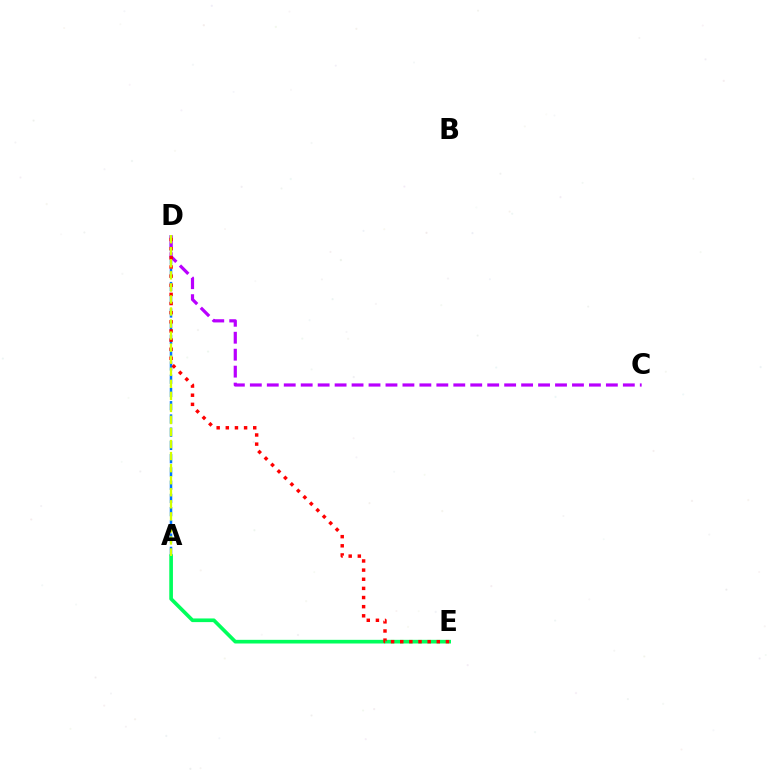{('A', 'D'): [{'color': '#0074ff', 'line_style': 'dashed', 'thickness': 1.8}, {'color': '#d1ff00', 'line_style': 'dashed', 'thickness': 1.64}], ('A', 'E'): [{'color': '#00ff5c', 'line_style': 'solid', 'thickness': 2.63}], ('C', 'D'): [{'color': '#b900ff', 'line_style': 'dashed', 'thickness': 2.3}], ('D', 'E'): [{'color': '#ff0000', 'line_style': 'dotted', 'thickness': 2.48}]}